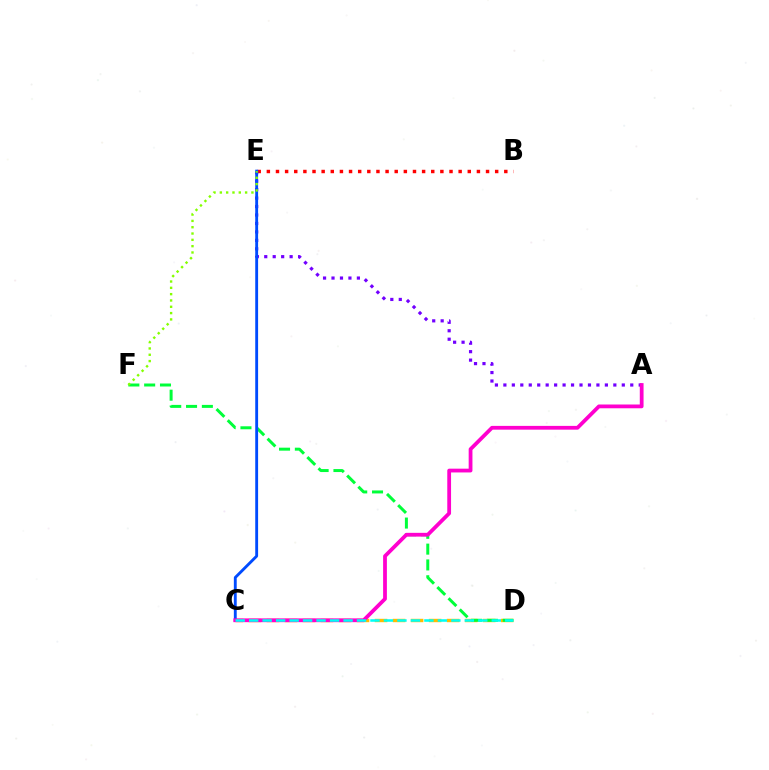{('C', 'D'): [{'color': '#ffbd00', 'line_style': 'dashed', 'thickness': 2.45}, {'color': '#00fff6', 'line_style': 'dashed', 'thickness': 1.83}], ('B', 'E'): [{'color': '#ff0000', 'line_style': 'dotted', 'thickness': 2.48}], ('A', 'E'): [{'color': '#7200ff', 'line_style': 'dotted', 'thickness': 2.3}], ('D', 'F'): [{'color': '#00ff39', 'line_style': 'dashed', 'thickness': 2.15}], ('C', 'E'): [{'color': '#004bff', 'line_style': 'solid', 'thickness': 2.06}], ('A', 'C'): [{'color': '#ff00cf', 'line_style': 'solid', 'thickness': 2.72}], ('E', 'F'): [{'color': '#84ff00', 'line_style': 'dotted', 'thickness': 1.72}]}